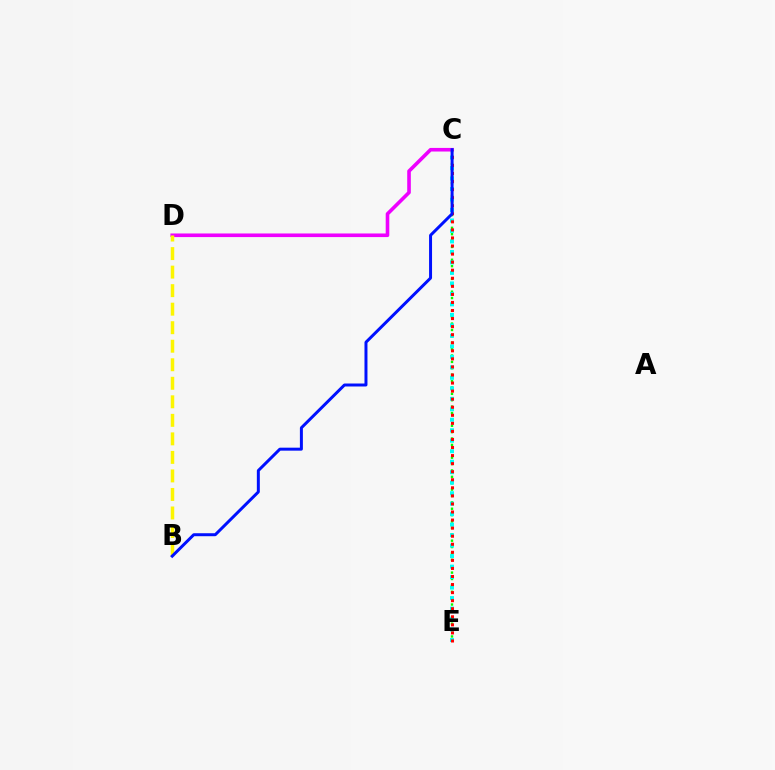{('C', 'E'): [{'color': '#08ff00', 'line_style': 'dotted', 'thickness': 1.73}, {'color': '#00fff6', 'line_style': 'dotted', 'thickness': 2.85}, {'color': '#ff0000', 'line_style': 'dotted', 'thickness': 2.19}], ('C', 'D'): [{'color': '#ee00ff', 'line_style': 'solid', 'thickness': 2.6}], ('B', 'D'): [{'color': '#fcf500', 'line_style': 'dashed', 'thickness': 2.52}], ('B', 'C'): [{'color': '#0010ff', 'line_style': 'solid', 'thickness': 2.15}]}